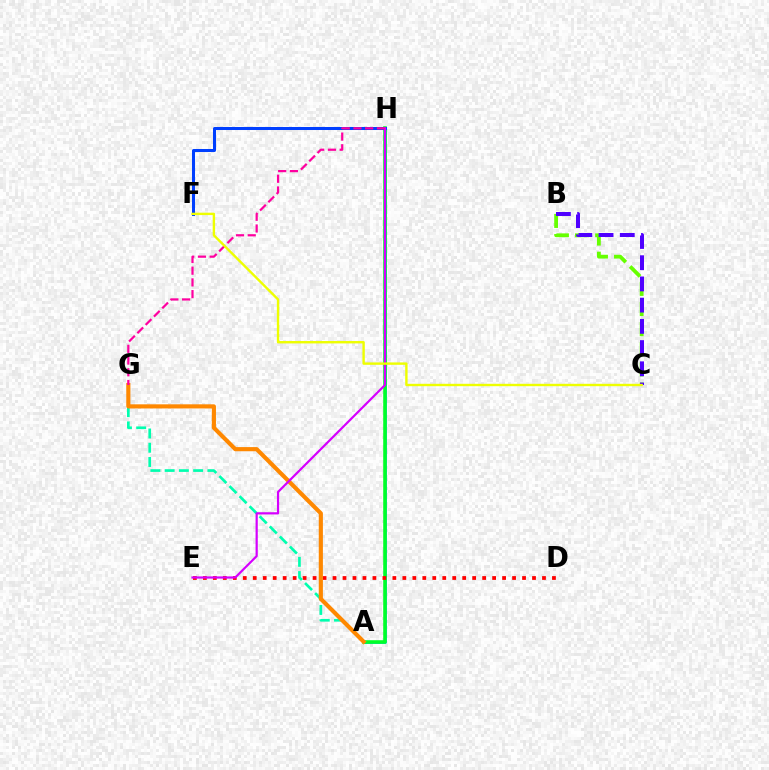{('A', 'H'): [{'color': '#00c7ff', 'line_style': 'solid', 'thickness': 2.04}, {'color': '#00ff27', 'line_style': 'solid', 'thickness': 2.57}], ('B', 'C'): [{'color': '#66ff00', 'line_style': 'dashed', 'thickness': 2.74}, {'color': '#4f00ff', 'line_style': 'dashed', 'thickness': 2.88}], ('D', 'E'): [{'color': '#ff0000', 'line_style': 'dotted', 'thickness': 2.71}], ('A', 'G'): [{'color': '#00ffaf', 'line_style': 'dashed', 'thickness': 1.94}, {'color': '#ff8800', 'line_style': 'solid', 'thickness': 2.98}], ('F', 'H'): [{'color': '#003fff', 'line_style': 'solid', 'thickness': 2.18}], ('E', 'H'): [{'color': '#d600ff', 'line_style': 'solid', 'thickness': 1.59}], ('G', 'H'): [{'color': '#ff00a0', 'line_style': 'dashed', 'thickness': 1.59}], ('C', 'F'): [{'color': '#eeff00', 'line_style': 'solid', 'thickness': 1.72}]}